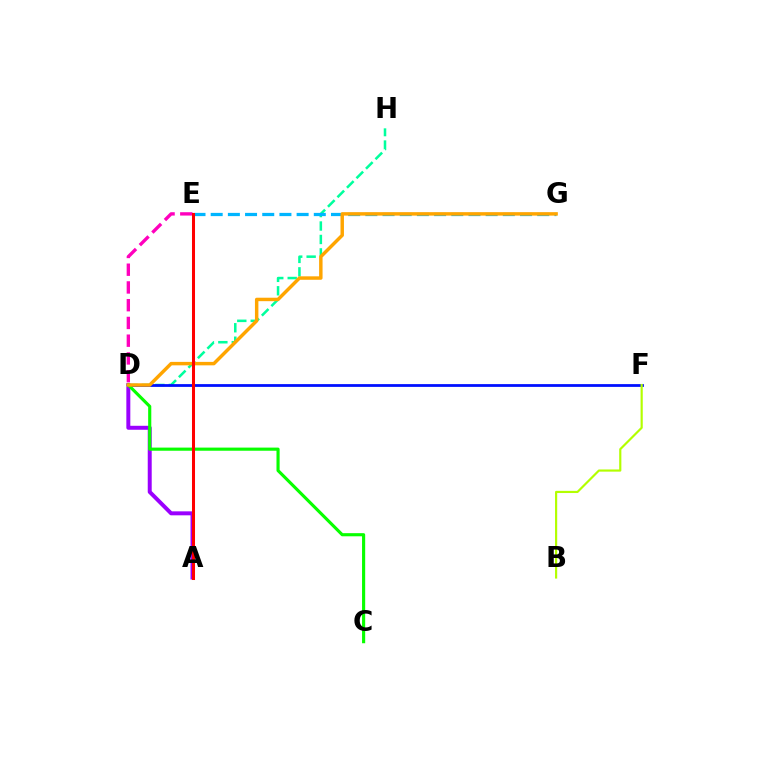{('A', 'D'): [{'color': '#9b00ff', 'line_style': 'solid', 'thickness': 2.86}], ('D', 'H'): [{'color': '#00ff9d', 'line_style': 'dashed', 'thickness': 1.83}], ('D', 'E'): [{'color': '#ff00bd', 'line_style': 'dashed', 'thickness': 2.41}], ('E', 'G'): [{'color': '#00b5ff', 'line_style': 'dashed', 'thickness': 2.33}], ('D', 'F'): [{'color': '#0010ff', 'line_style': 'solid', 'thickness': 1.99}], ('B', 'F'): [{'color': '#b3ff00', 'line_style': 'solid', 'thickness': 1.56}], ('C', 'D'): [{'color': '#08ff00', 'line_style': 'solid', 'thickness': 2.26}], ('D', 'G'): [{'color': '#ffa500', 'line_style': 'solid', 'thickness': 2.49}], ('A', 'E'): [{'color': '#ff0000', 'line_style': 'solid', 'thickness': 2.18}]}